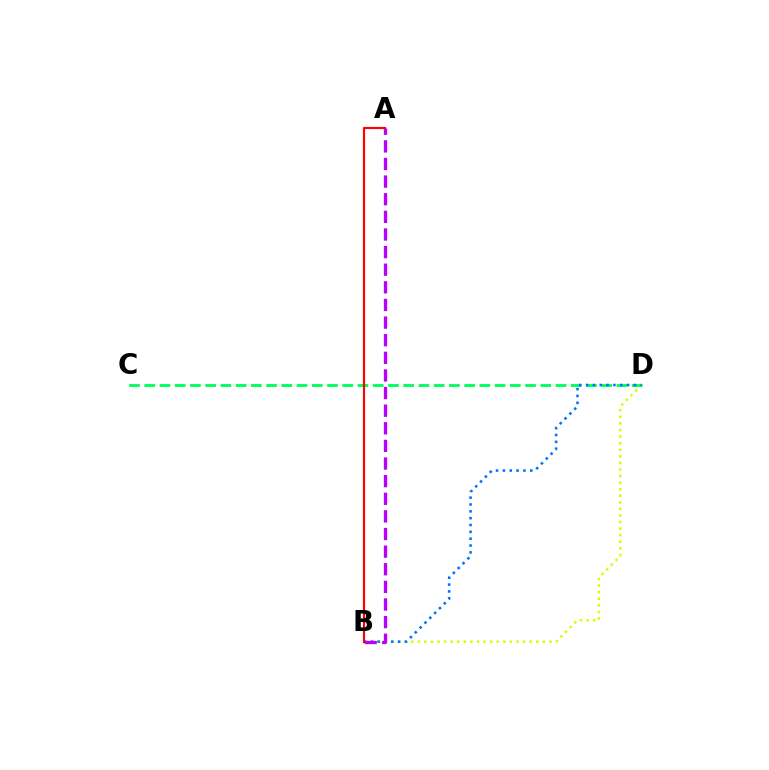{('B', 'D'): [{'color': '#d1ff00', 'line_style': 'dotted', 'thickness': 1.79}, {'color': '#0074ff', 'line_style': 'dotted', 'thickness': 1.86}], ('C', 'D'): [{'color': '#00ff5c', 'line_style': 'dashed', 'thickness': 2.07}], ('A', 'B'): [{'color': '#b900ff', 'line_style': 'dashed', 'thickness': 2.39}, {'color': '#ff0000', 'line_style': 'solid', 'thickness': 1.55}]}